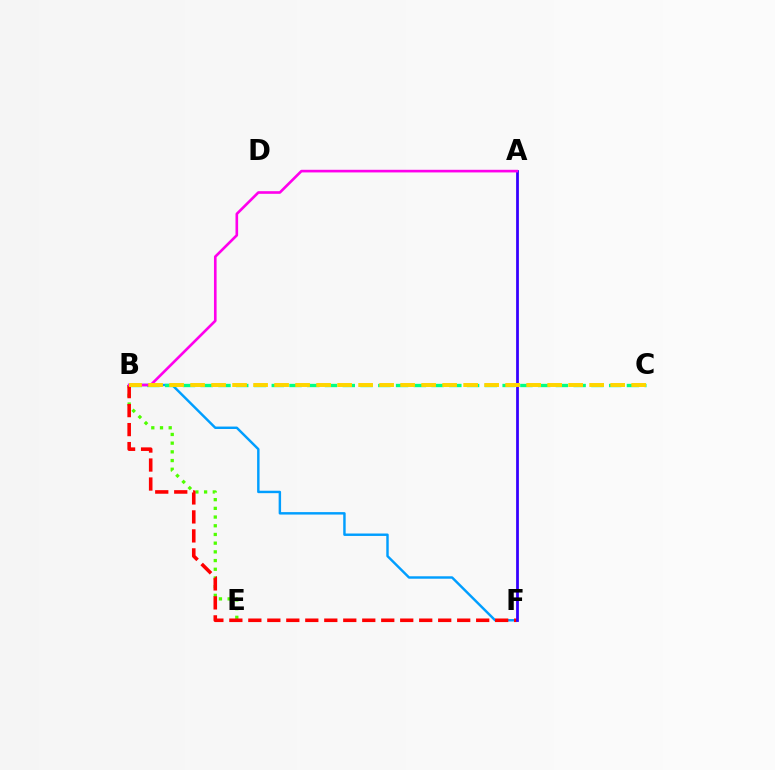{('B', 'F'): [{'color': '#009eff', 'line_style': 'solid', 'thickness': 1.76}, {'color': '#ff0000', 'line_style': 'dashed', 'thickness': 2.58}], ('B', 'E'): [{'color': '#4fff00', 'line_style': 'dotted', 'thickness': 2.36}], ('B', 'C'): [{'color': '#00ff86', 'line_style': 'dashed', 'thickness': 2.41}, {'color': '#ffd500', 'line_style': 'dashed', 'thickness': 2.85}], ('A', 'F'): [{'color': '#3700ff', 'line_style': 'solid', 'thickness': 2.0}], ('A', 'B'): [{'color': '#ff00ed', 'line_style': 'solid', 'thickness': 1.9}]}